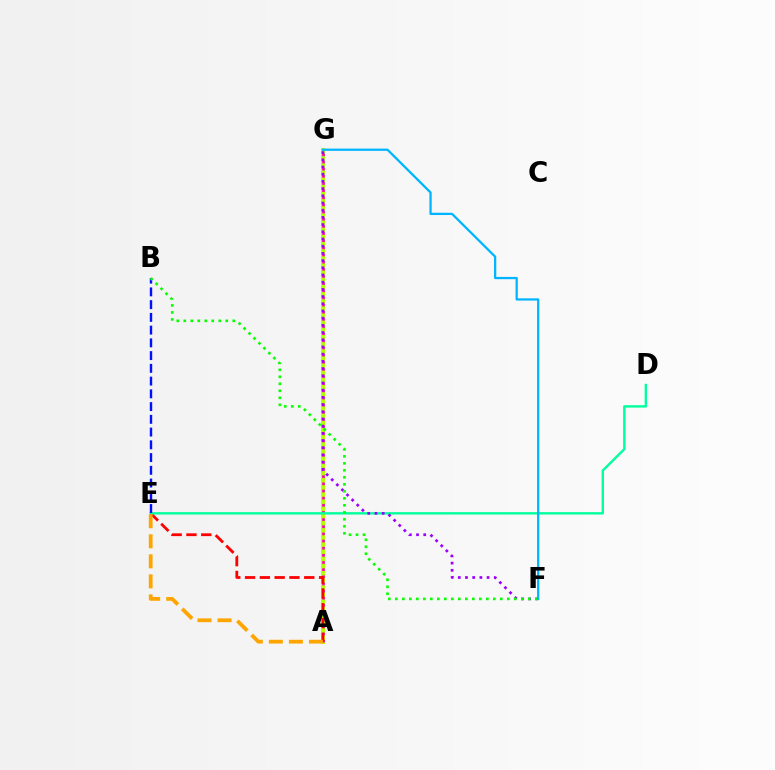{('A', 'G'): [{'color': '#b3ff00', 'line_style': 'solid', 'thickness': 2.92}, {'color': '#ff00bd', 'line_style': 'dotted', 'thickness': 1.94}], ('A', 'E'): [{'color': '#ff0000', 'line_style': 'dashed', 'thickness': 2.01}, {'color': '#ffa500', 'line_style': 'dashed', 'thickness': 2.72}], ('D', 'E'): [{'color': '#00ff9d', 'line_style': 'solid', 'thickness': 1.72}], ('B', 'E'): [{'color': '#0010ff', 'line_style': 'dashed', 'thickness': 1.73}], ('F', 'G'): [{'color': '#9b00ff', 'line_style': 'dotted', 'thickness': 1.96}, {'color': '#00b5ff', 'line_style': 'solid', 'thickness': 1.63}], ('B', 'F'): [{'color': '#08ff00', 'line_style': 'dotted', 'thickness': 1.9}]}